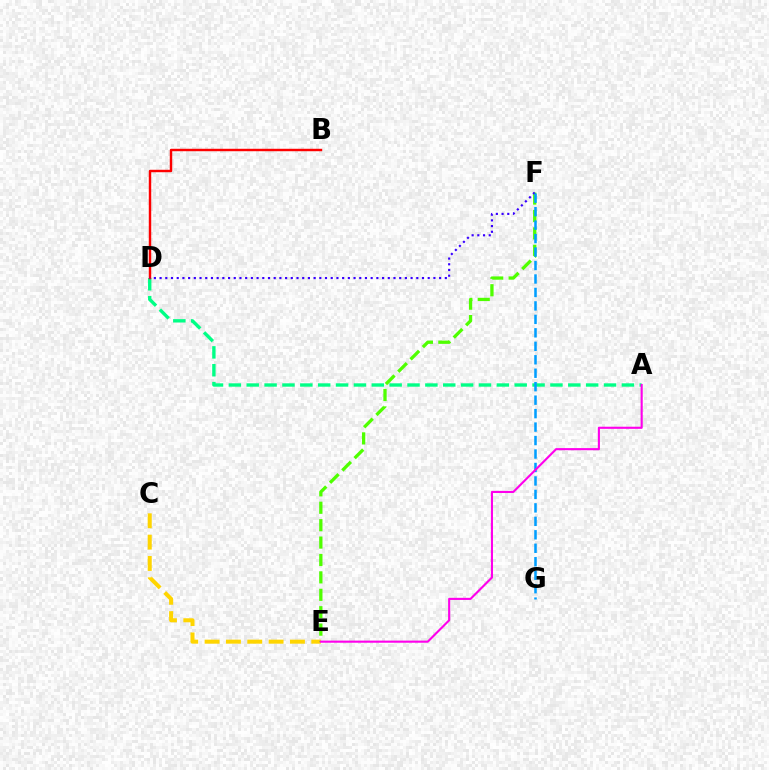{('A', 'D'): [{'color': '#00ff86', 'line_style': 'dashed', 'thickness': 2.43}], ('C', 'E'): [{'color': '#ffd500', 'line_style': 'dashed', 'thickness': 2.9}], ('E', 'F'): [{'color': '#4fff00', 'line_style': 'dashed', 'thickness': 2.37}], ('B', 'D'): [{'color': '#ff0000', 'line_style': 'solid', 'thickness': 1.75}], ('D', 'F'): [{'color': '#3700ff', 'line_style': 'dotted', 'thickness': 1.55}], ('F', 'G'): [{'color': '#009eff', 'line_style': 'dashed', 'thickness': 1.83}], ('A', 'E'): [{'color': '#ff00ed', 'line_style': 'solid', 'thickness': 1.53}]}